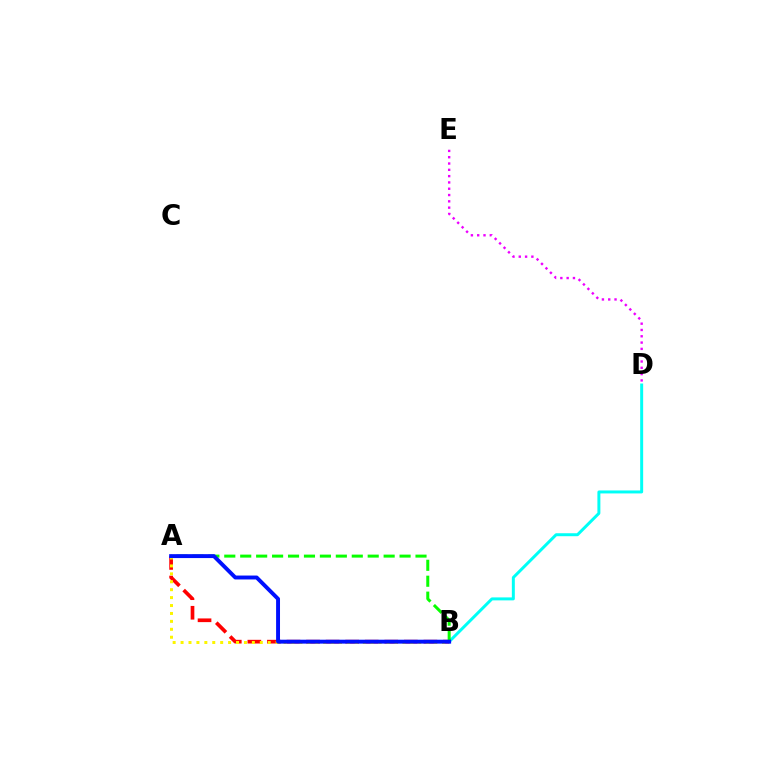{('B', 'D'): [{'color': '#00fff6', 'line_style': 'solid', 'thickness': 2.14}], ('A', 'B'): [{'color': '#ff0000', 'line_style': 'dashed', 'thickness': 2.66}, {'color': '#08ff00', 'line_style': 'dashed', 'thickness': 2.16}, {'color': '#fcf500', 'line_style': 'dotted', 'thickness': 2.15}, {'color': '#0010ff', 'line_style': 'solid', 'thickness': 2.82}], ('D', 'E'): [{'color': '#ee00ff', 'line_style': 'dotted', 'thickness': 1.71}]}